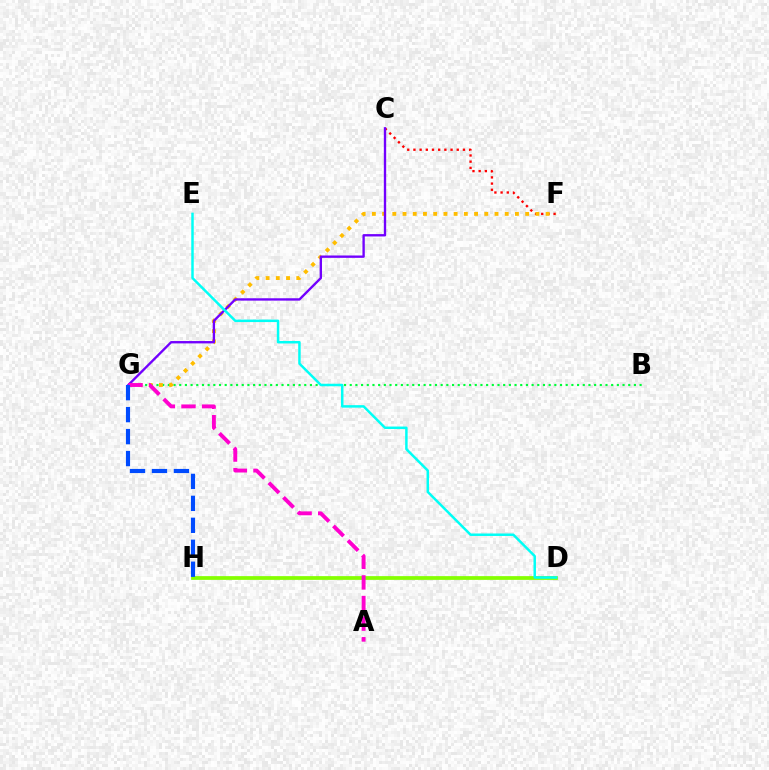{('C', 'F'): [{'color': '#ff0000', 'line_style': 'dotted', 'thickness': 1.68}], ('D', 'H'): [{'color': '#84ff00', 'line_style': 'solid', 'thickness': 2.69}], ('B', 'G'): [{'color': '#00ff39', 'line_style': 'dotted', 'thickness': 1.54}], ('F', 'G'): [{'color': '#ffbd00', 'line_style': 'dotted', 'thickness': 2.78}], ('C', 'G'): [{'color': '#7200ff', 'line_style': 'solid', 'thickness': 1.7}], ('D', 'E'): [{'color': '#00fff6', 'line_style': 'solid', 'thickness': 1.78}], ('A', 'G'): [{'color': '#ff00cf', 'line_style': 'dashed', 'thickness': 2.8}], ('G', 'H'): [{'color': '#004bff', 'line_style': 'dashed', 'thickness': 2.98}]}